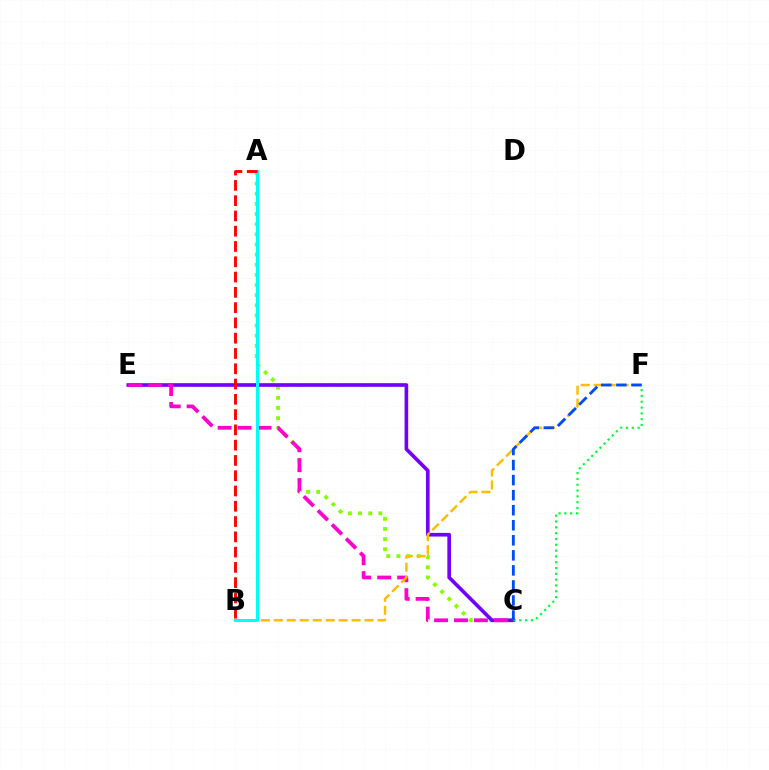{('A', 'C'): [{'color': '#84ff00', 'line_style': 'dotted', 'thickness': 2.76}], ('C', 'E'): [{'color': '#7200ff', 'line_style': 'solid', 'thickness': 2.62}, {'color': '#ff00cf', 'line_style': 'dashed', 'thickness': 2.71}], ('B', 'F'): [{'color': '#ffbd00', 'line_style': 'dashed', 'thickness': 1.76}], ('C', 'F'): [{'color': '#00ff39', 'line_style': 'dotted', 'thickness': 1.58}, {'color': '#004bff', 'line_style': 'dashed', 'thickness': 2.04}], ('A', 'B'): [{'color': '#00fff6', 'line_style': 'solid', 'thickness': 2.19}, {'color': '#ff0000', 'line_style': 'dashed', 'thickness': 2.08}]}